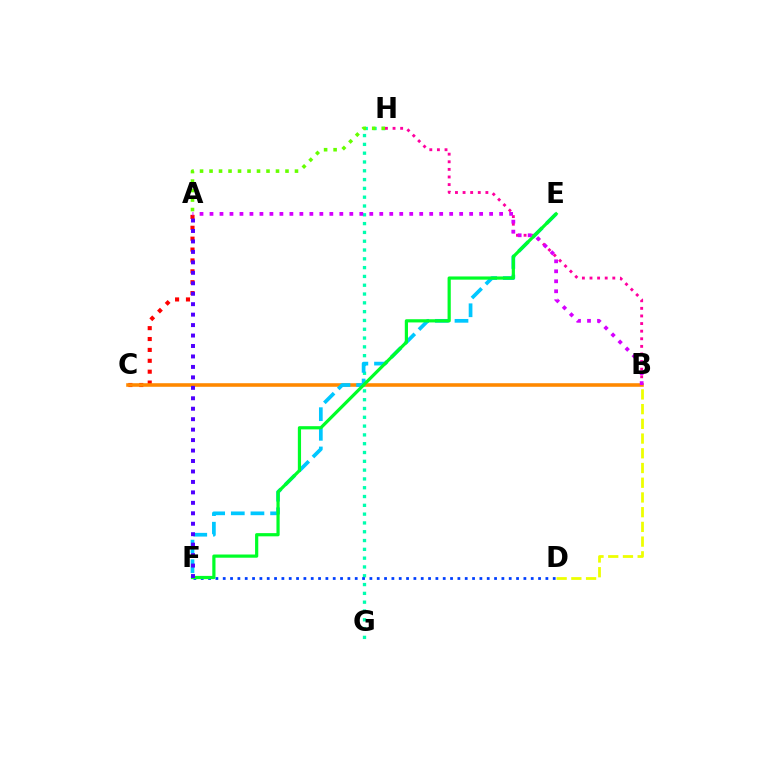{('G', 'H'): [{'color': '#00ffaf', 'line_style': 'dotted', 'thickness': 2.39}], ('A', 'C'): [{'color': '#ff0000', 'line_style': 'dotted', 'thickness': 2.96}], ('B', 'H'): [{'color': '#ff00a0', 'line_style': 'dotted', 'thickness': 2.07}], ('D', 'F'): [{'color': '#003fff', 'line_style': 'dotted', 'thickness': 1.99}], ('B', 'C'): [{'color': '#ff8800', 'line_style': 'solid', 'thickness': 2.58}], ('E', 'F'): [{'color': '#00c7ff', 'line_style': 'dashed', 'thickness': 2.67}, {'color': '#00ff27', 'line_style': 'solid', 'thickness': 2.31}], ('A', 'B'): [{'color': '#d600ff', 'line_style': 'dotted', 'thickness': 2.71}], ('A', 'H'): [{'color': '#66ff00', 'line_style': 'dotted', 'thickness': 2.58}], ('A', 'F'): [{'color': '#4f00ff', 'line_style': 'dotted', 'thickness': 2.84}], ('B', 'D'): [{'color': '#eeff00', 'line_style': 'dashed', 'thickness': 2.0}]}